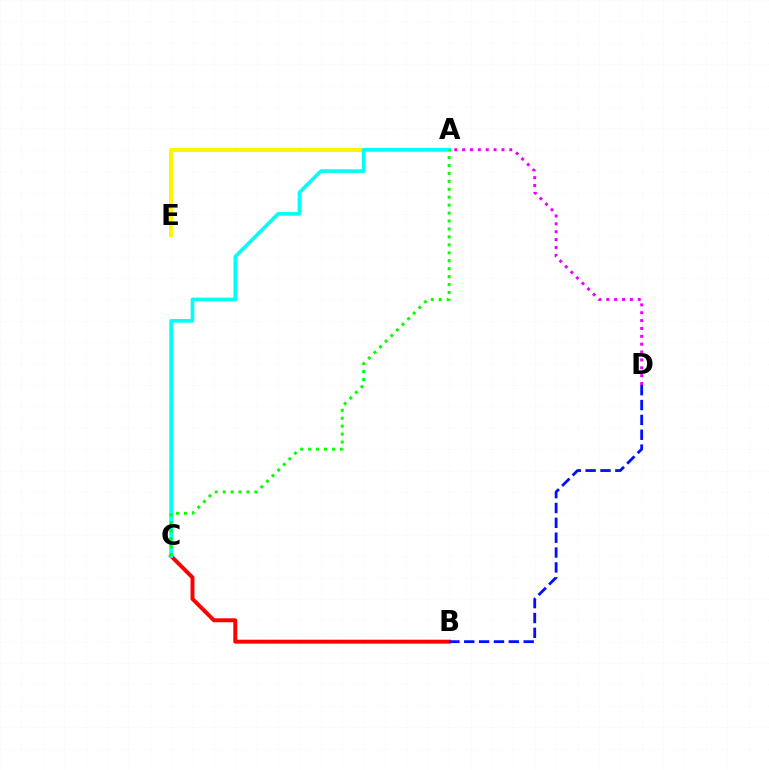{('B', 'C'): [{'color': '#ff0000', 'line_style': 'solid', 'thickness': 2.84}], ('A', 'E'): [{'color': '#fcf500', 'line_style': 'solid', 'thickness': 2.85}], ('A', 'C'): [{'color': '#00fff6', 'line_style': 'solid', 'thickness': 2.62}, {'color': '#08ff00', 'line_style': 'dotted', 'thickness': 2.16}], ('B', 'D'): [{'color': '#0010ff', 'line_style': 'dashed', 'thickness': 2.02}], ('A', 'D'): [{'color': '#ee00ff', 'line_style': 'dotted', 'thickness': 2.14}]}